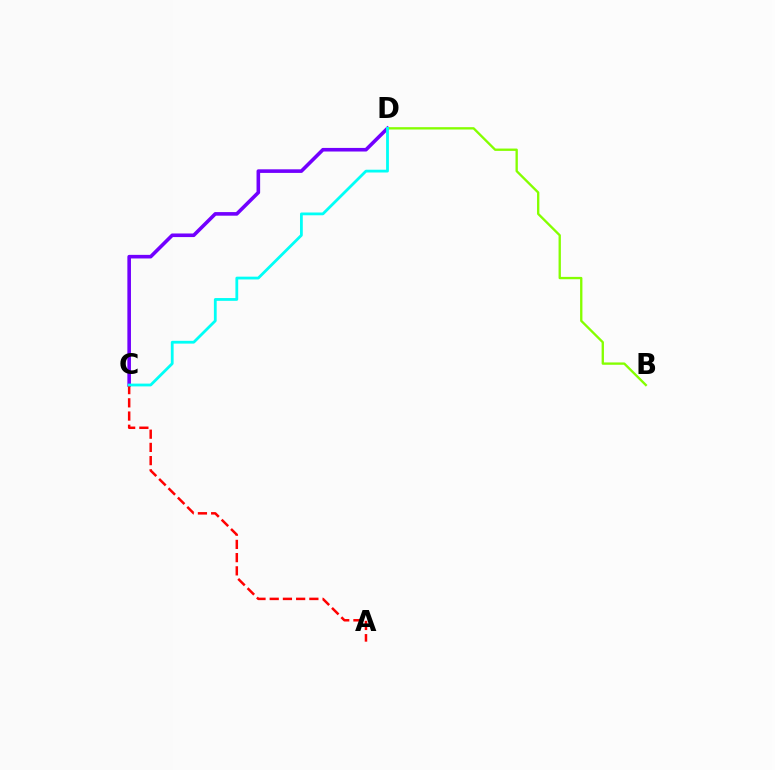{('C', 'D'): [{'color': '#7200ff', 'line_style': 'solid', 'thickness': 2.59}, {'color': '#00fff6', 'line_style': 'solid', 'thickness': 2.01}], ('B', 'D'): [{'color': '#84ff00', 'line_style': 'solid', 'thickness': 1.68}], ('A', 'C'): [{'color': '#ff0000', 'line_style': 'dashed', 'thickness': 1.8}]}